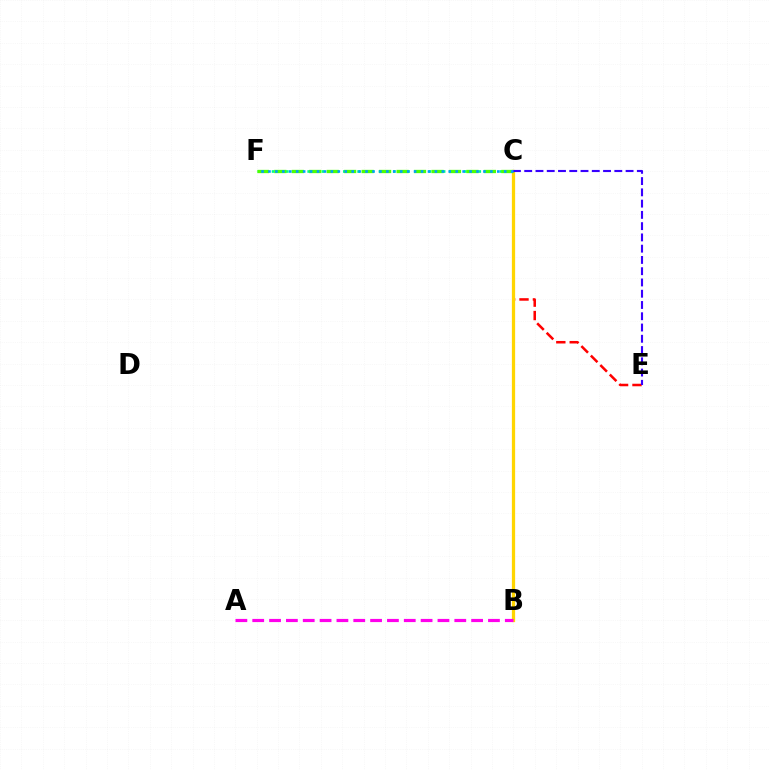{('C', 'E'): [{'color': '#ff0000', 'line_style': 'dashed', 'thickness': 1.82}, {'color': '#3700ff', 'line_style': 'dashed', 'thickness': 1.53}], ('C', 'F'): [{'color': '#00ff86', 'line_style': 'dotted', 'thickness': 1.94}, {'color': '#4fff00', 'line_style': 'dashed', 'thickness': 2.37}, {'color': '#009eff', 'line_style': 'dotted', 'thickness': 1.88}], ('B', 'C'): [{'color': '#ffd500', 'line_style': 'solid', 'thickness': 2.35}], ('A', 'B'): [{'color': '#ff00ed', 'line_style': 'dashed', 'thickness': 2.29}]}